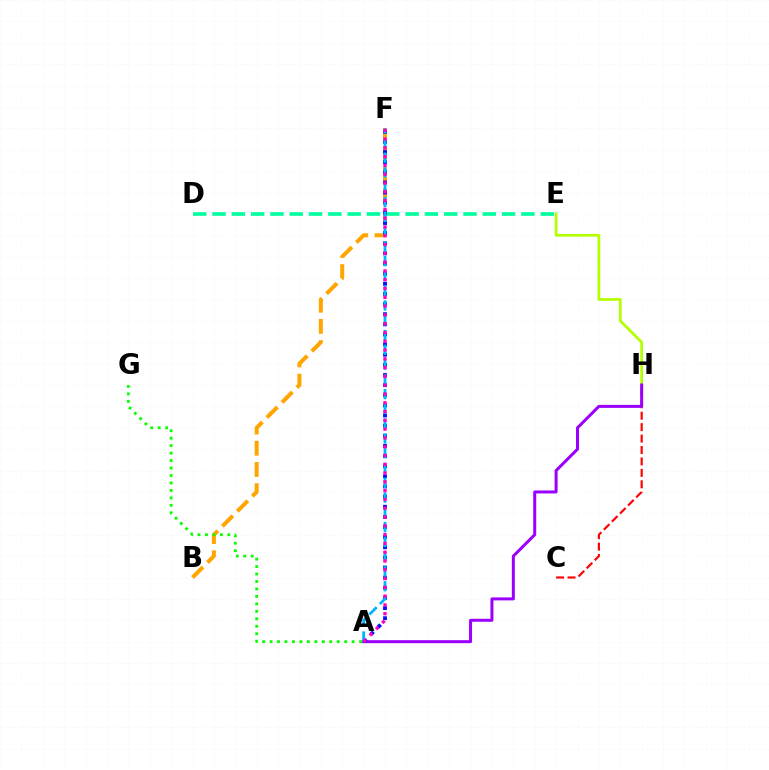{('C', 'H'): [{'color': '#ff0000', 'line_style': 'dashed', 'thickness': 1.55}], ('E', 'H'): [{'color': '#b3ff00', 'line_style': 'solid', 'thickness': 1.96}], ('B', 'F'): [{'color': '#ffa500', 'line_style': 'dashed', 'thickness': 2.88}], ('D', 'E'): [{'color': '#00ff9d', 'line_style': 'dashed', 'thickness': 2.62}], ('A', 'H'): [{'color': '#9b00ff', 'line_style': 'solid', 'thickness': 2.16}], ('A', 'G'): [{'color': '#08ff00', 'line_style': 'dotted', 'thickness': 2.03}], ('A', 'F'): [{'color': '#0010ff', 'line_style': 'dotted', 'thickness': 2.75}, {'color': '#00b5ff', 'line_style': 'dashed', 'thickness': 2.01}, {'color': '#ff00bd', 'line_style': 'dotted', 'thickness': 2.39}]}